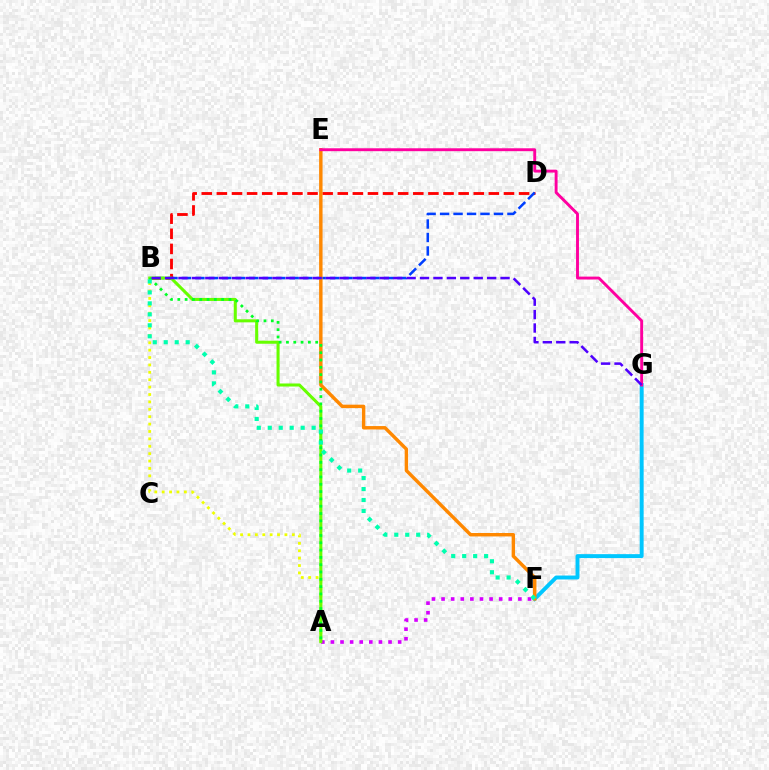{('B', 'D'): [{'color': '#ff0000', 'line_style': 'dashed', 'thickness': 2.05}, {'color': '#003fff', 'line_style': 'dashed', 'thickness': 1.83}], ('A', 'B'): [{'color': '#eeff00', 'line_style': 'dotted', 'thickness': 2.01}, {'color': '#66ff00', 'line_style': 'solid', 'thickness': 2.19}, {'color': '#00ff27', 'line_style': 'dotted', 'thickness': 1.99}], ('F', 'G'): [{'color': '#00c7ff', 'line_style': 'solid', 'thickness': 2.83}], ('A', 'F'): [{'color': '#d600ff', 'line_style': 'dotted', 'thickness': 2.61}], ('E', 'F'): [{'color': '#ff8800', 'line_style': 'solid', 'thickness': 2.47}], ('E', 'G'): [{'color': '#ff00a0', 'line_style': 'solid', 'thickness': 2.09}], ('B', 'G'): [{'color': '#4f00ff', 'line_style': 'dashed', 'thickness': 1.82}], ('B', 'F'): [{'color': '#00ffaf', 'line_style': 'dotted', 'thickness': 2.98}]}